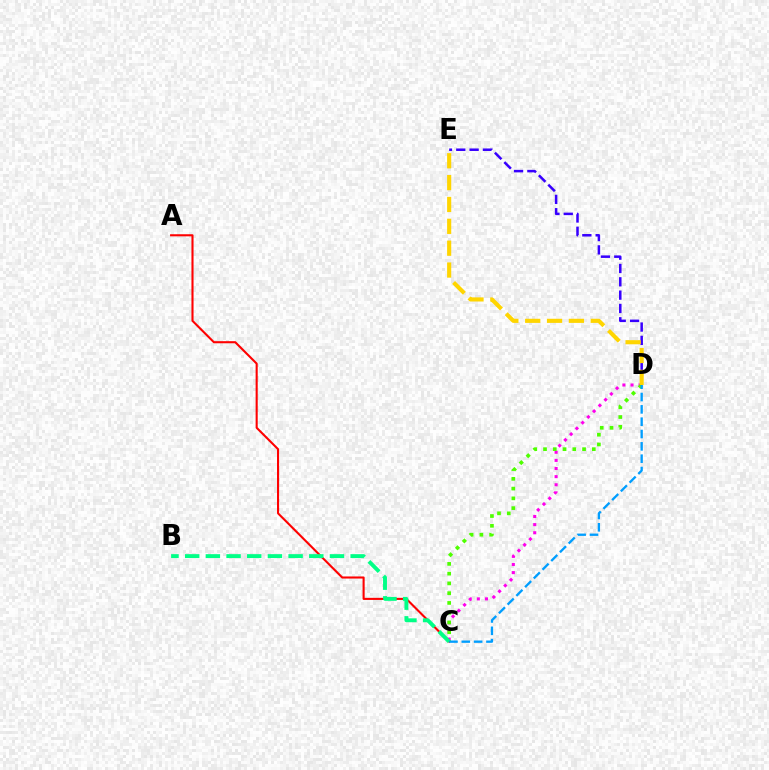{('C', 'D'): [{'color': '#ff00ed', 'line_style': 'dotted', 'thickness': 2.21}, {'color': '#4fff00', 'line_style': 'dotted', 'thickness': 2.65}, {'color': '#009eff', 'line_style': 'dashed', 'thickness': 1.68}], ('A', 'C'): [{'color': '#ff0000', 'line_style': 'solid', 'thickness': 1.5}], ('B', 'C'): [{'color': '#00ff86', 'line_style': 'dashed', 'thickness': 2.81}], ('D', 'E'): [{'color': '#3700ff', 'line_style': 'dashed', 'thickness': 1.81}, {'color': '#ffd500', 'line_style': 'dashed', 'thickness': 2.97}]}